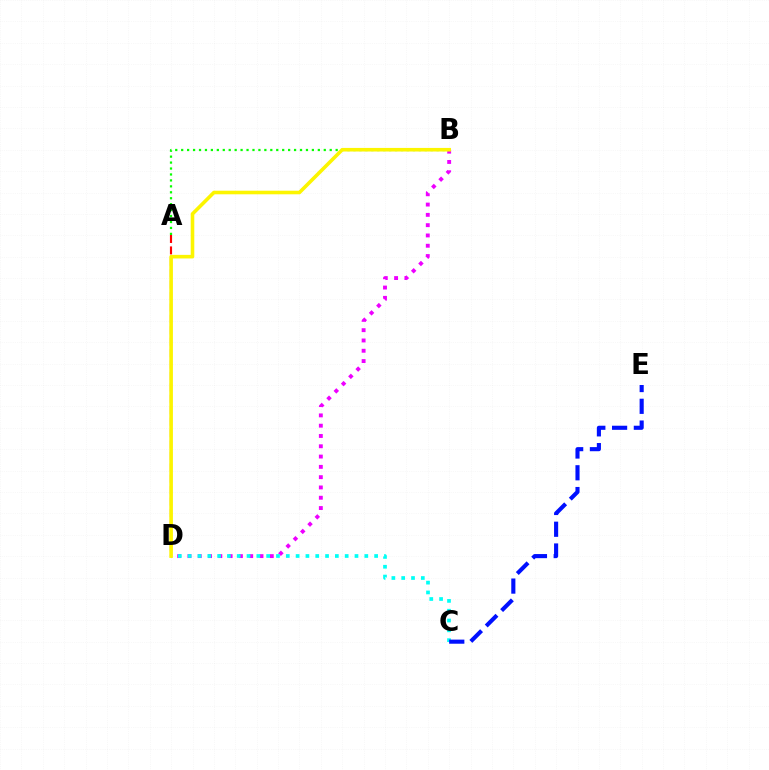{('B', 'D'): [{'color': '#ee00ff', 'line_style': 'dotted', 'thickness': 2.8}, {'color': '#fcf500', 'line_style': 'solid', 'thickness': 2.58}], ('A', 'D'): [{'color': '#ff0000', 'line_style': 'dashed', 'thickness': 1.55}], ('C', 'D'): [{'color': '#00fff6', 'line_style': 'dotted', 'thickness': 2.67}], ('A', 'B'): [{'color': '#08ff00', 'line_style': 'dotted', 'thickness': 1.61}], ('C', 'E'): [{'color': '#0010ff', 'line_style': 'dashed', 'thickness': 2.96}]}